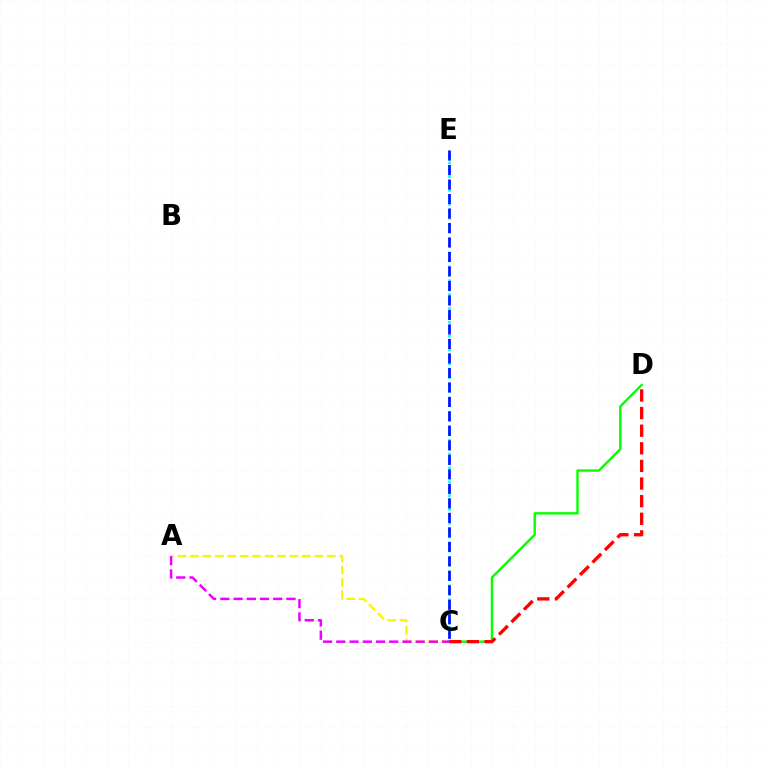{('C', 'D'): [{'color': '#08ff00', 'line_style': 'solid', 'thickness': 1.73}, {'color': '#ff0000', 'line_style': 'dashed', 'thickness': 2.39}], ('A', 'C'): [{'color': '#fcf500', 'line_style': 'dashed', 'thickness': 1.69}, {'color': '#ee00ff', 'line_style': 'dashed', 'thickness': 1.8}], ('C', 'E'): [{'color': '#00fff6', 'line_style': 'dotted', 'thickness': 1.88}, {'color': '#0010ff', 'line_style': 'dashed', 'thickness': 1.97}]}